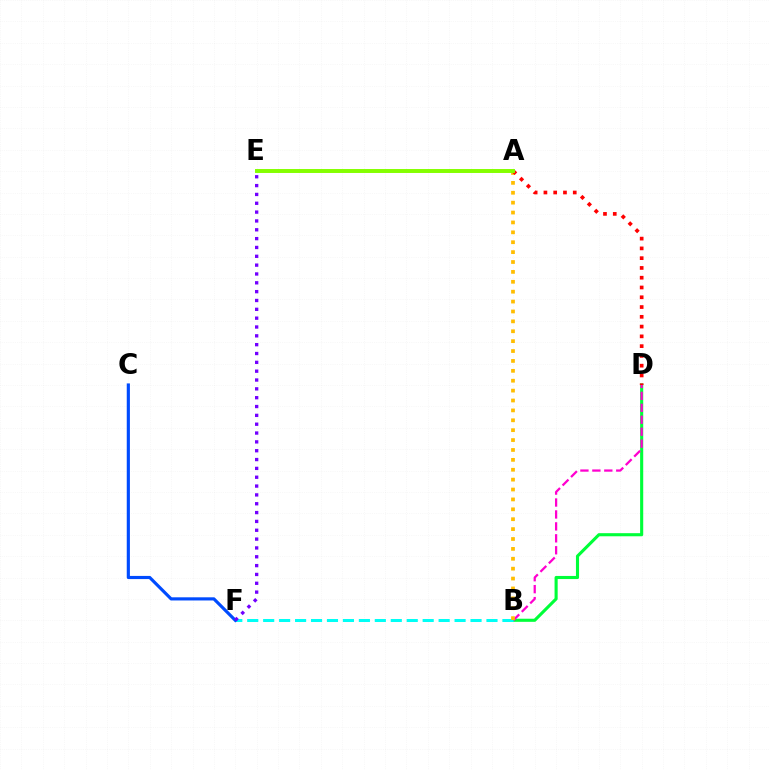{('B', 'D'): [{'color': '#00ff39', 'line_style': 'solid', 'thickness': 2.23}, {'color': '#ff00cf', 'line_style': 'dashed', 'thickness': 1.62}], ('B', 'F'): [{'color': '#00fff6', 'line_style': 'dashed', 'thickness': 2.17}], ('C', 'F'): [{'color': '#004bff', 'line_style': 'solid', 'thickness': 2.27}], ('E', 'F'): [{'color': '#7200ff', 'line_style': 'dotted', 'thickness': 2.4}], ('A', 'B'): [{'color': '#ffbd00', 'line_style': 'dotted', 'thickness': 2.69}], ('A', 'D'): [{'color': '#ff0000', 'line_style': 'dotted', 'thickness': 2.66}], ('A', 'E'): [{'color': '#84ff00', 'line_style': 'solid', 'thickness': 2.84}]}